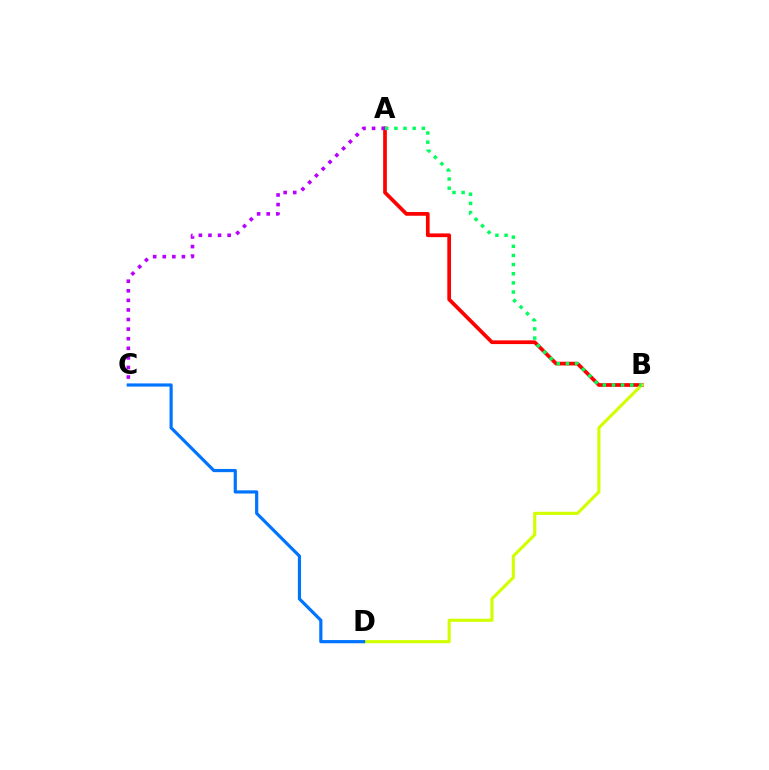{('A', 'B'): [{'color': '#ff0000', 'line_style': 'solid', 'thickness': 2.68}, {'color': '#00ff5c', 'line_style': 'dotted', 'thickness': 2.49}], ('A', 'C'): [{'color': '#b900ff', 'line_style': 'dotted', 'thickness': 2.6}], ('B', 'D'): [{'color': '#d1ff00', 'line_style': 'solid', 'thickness': 2.25}], ('C', 'D'): [{'color': '#0074ff', 'line_style': 'solid', 'thickness': 2.29}]}